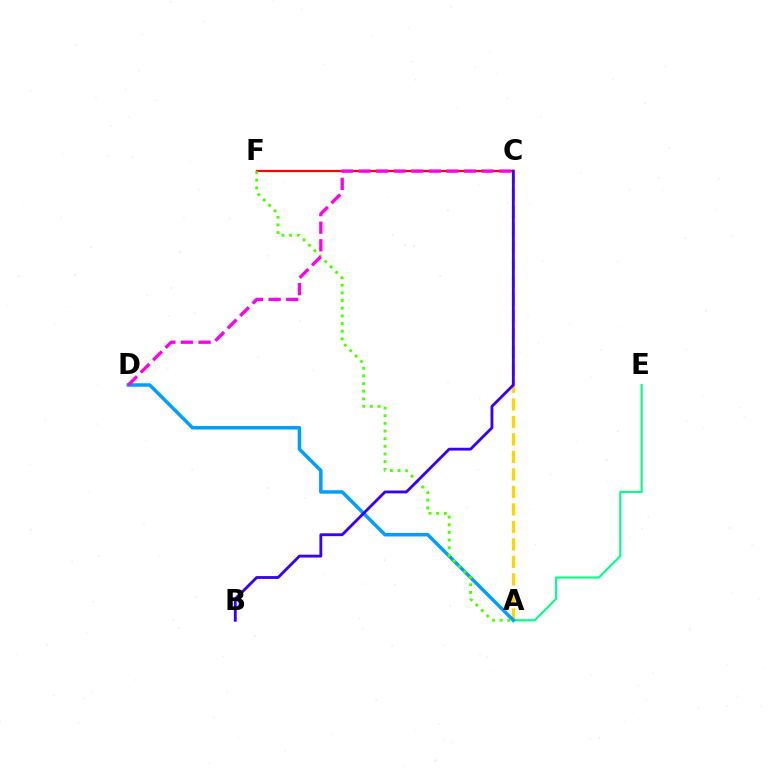{('A', 'E'): [{'color': '#00ff86', 'line_style': 'solid', 'thickness': 1.51}], ('A', 'C'): [{'color': '#ffd500', 'line_style': 'dashed', 'thickness': 2.38}], ('C', 'F'): [{'color': '#ff0000', 'line_style': 'solid', 'thickness': 1.59}], ('A', 'D'): [{'color': '#009eff', 'line_style': 'solid', 'thickness': 2.5}], ('A', 'F'): [{'color': '#4fff00', 'line_style': 'dotted', 'thickness': 2.08}], ('C', 'D'): [{'color': '#ff00ed', 'line_style': 'dashed', 'thickness': 2.39}], ('B', 'C'): [{'color': '#3700ff', 'line_style': 'solid', 'thickness': 2.04}]}